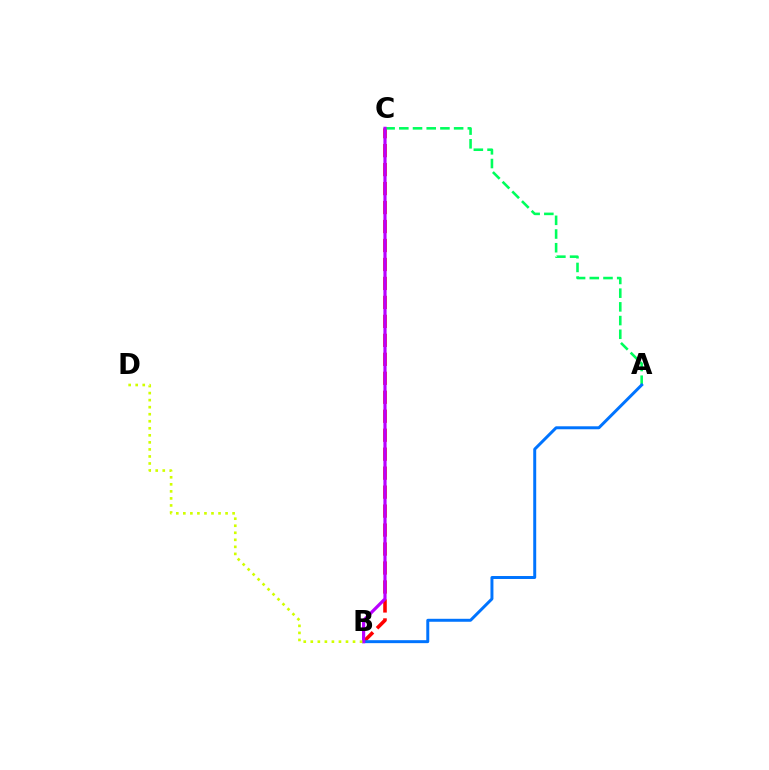{('B', 'C'): [{'color': '#ff0000', 'line_style': 'dashed', 'thickness': 2.58}, {'color': '#b900ff', 'line_style': 'solid', 'thickness': 2.29}], ('A', 'C'): [{'color': '#00ff5c', 'line_style': 'dashed', 'thickness': 1.86}], ('A', 'B'): [{'color': '#0074ff', 'line_style': 'solid', 'thickness': 2.14}], ('B', 'D'): [{'color': '#d1ff00', 'line_style': 'dotted', 'thickness': 1.91}]}